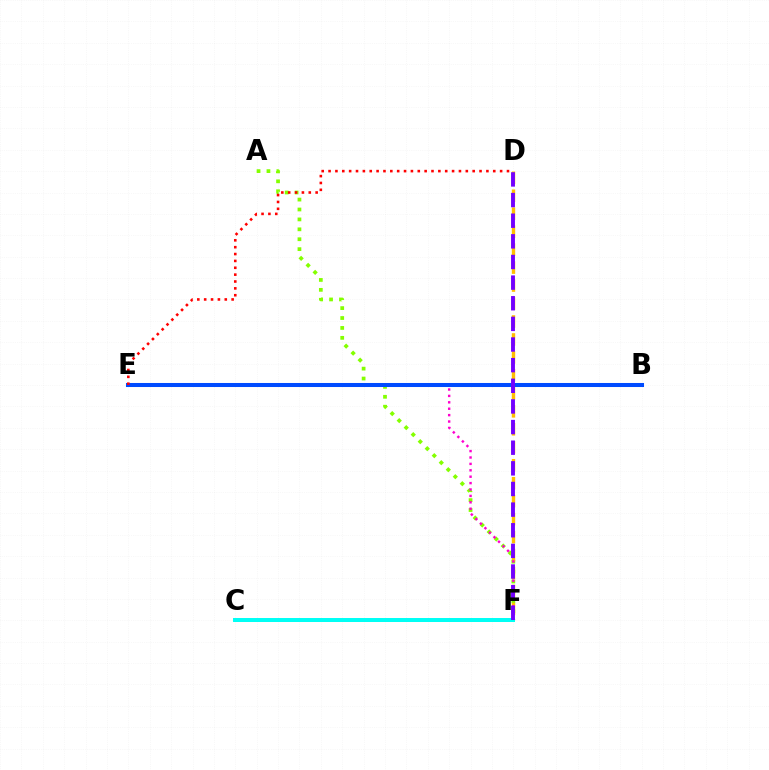{('A', 'F'): [{'color': '#84ff00', 'line_style': 'dotted', 'thickness': 2.69}], ('D', 'F'): [{'color': '#ffbd00', 'line_style': 'dashed', 'thickness': 2.44}, {'color': '#7200ff', 'line_style': 'dashed', 'thickness': 2.8}], ('E', 'F'): [{'color': '#ff00cf', 'line_style': 'dotted', 'thickness': 1.74}], ('C', 'F'): [{'color': '#00ff39', 'line_style': 'solid', 'thickness': 2.16}, {'color': '#00fff6', 'line_style': 'solid', 'thickness': 2.86}], ('B', 'E'): [{'color': '#004bff', 'line_style': 'solid', 'thickness': 2.91}], ('D', 'E'): [{'color': '#ff0000', 'line_style': 'dotted', 'thickness': 1.86}]}